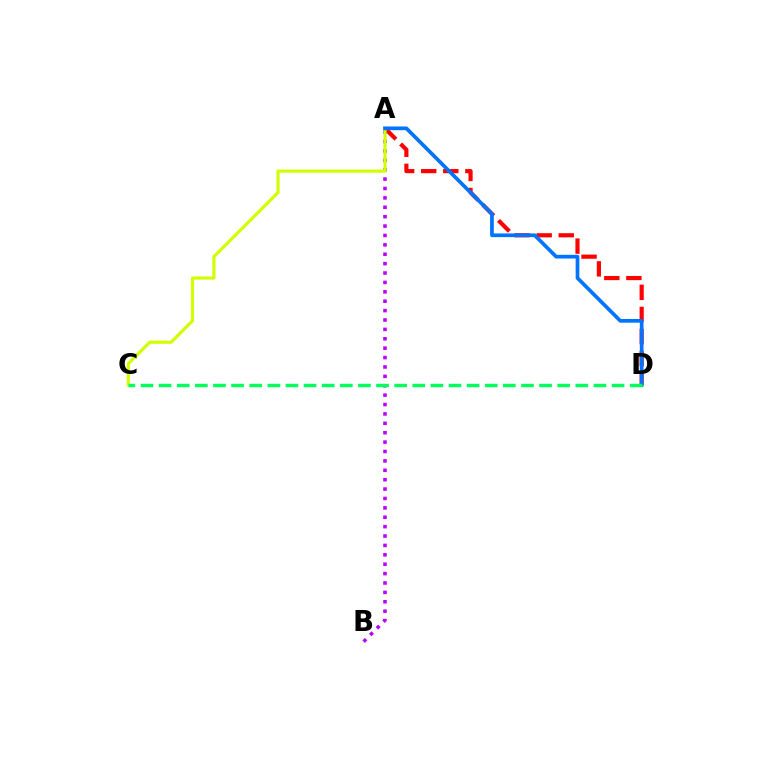{('A', 'B'): [{'color': '#b900ff', 'line_style': 'dotted', 'thickness': 2.55}], ('A', 'D'): [{'color': '#ff0000', 'line_style': 'dashed', 'thickness': 3.0}, {'color': '#0074ff', 'line_style': 'solid', 'thickness': 2.67}], ('A', 'C'): [{'color': '#d1ff00', 'line_style': 'solid', 'thickness': 2.27}], ('C', 'D'): [{'color': '#00ff5c', 'line_style': 'dashed', 'thickness': 2.46}]}